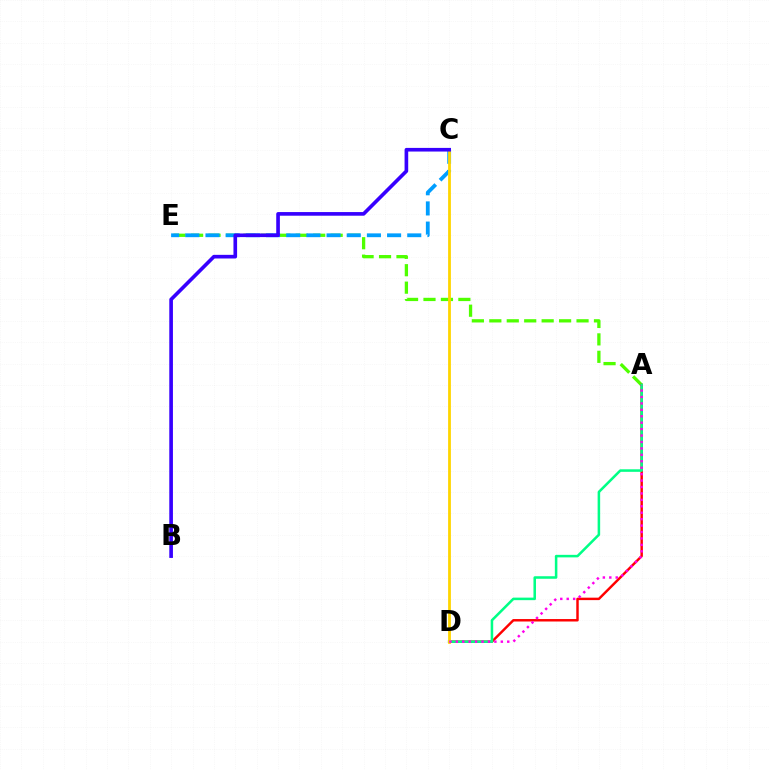{('A', 'E'): [{'color': '#4fff00', 'line_style': 'dashed', 'thickness': 2.37}], ('A', 'D'): [{'color': '#ff0000', 'line_style': 'solid', 'thickness': 1.76}, {'color': '#00ff86', 'line_style': 'solid', 'thickness': 1.83}, {'color': '#ff00ed', 'line_style': 'dotted', 'thickness': 1.75}], ('C', 'E'): [{'color': '#009eff', 'line_style': 'dashed', 'thickness': 2.74}], ('C', 'D'): [{'color': '#ffd500', 'line_style': 'solid', 'thickness': 2.01}], ('B', 'C'): [{'color': '#3700ff', 'line_style': 'solid', 'thickness': 2.62}]}